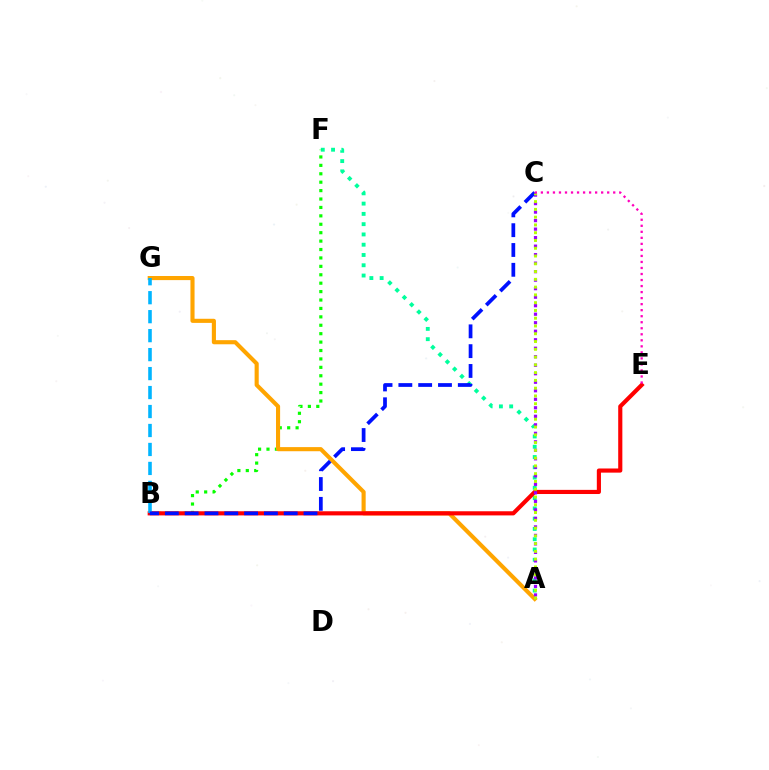{('A', 'F'): [{'color': '#00ff9d', 'line_style': 'dotted', 'thickness': 2.79}], ('B', 'F'): [{'color': '#08ff00', 'line_style': 'dotted', 'thickness': 2.29}], ('A', 'G'): [{'color': '#ffa500', 'line_style': 'solid', 'thickness': 2.96}], ('B', 'E'): [{'color': '#ff0000', 'line_style': 'solid', 'thickness': 2.98}], ('A', 'C'): [{'color': '#9b00ff', 'line_style': 'dotted', 'thickness': 2.31}, {'color': '#b3ff00', 'line_style': 'dotted', 'thickness': 2.11}], ('B', 'G'): [{'color': '#00b5ff', 'line_style': 'dashed', 'thickness': 2.58}], ('B', 'C'): [{'color': '#0010ff', 'line_style': 'dashed', 'thickness': 2.69}], ('C', 'E'): [{'color': '#ff00bd', 'line_style': 'dotted', 'thickness': 1.64}]}